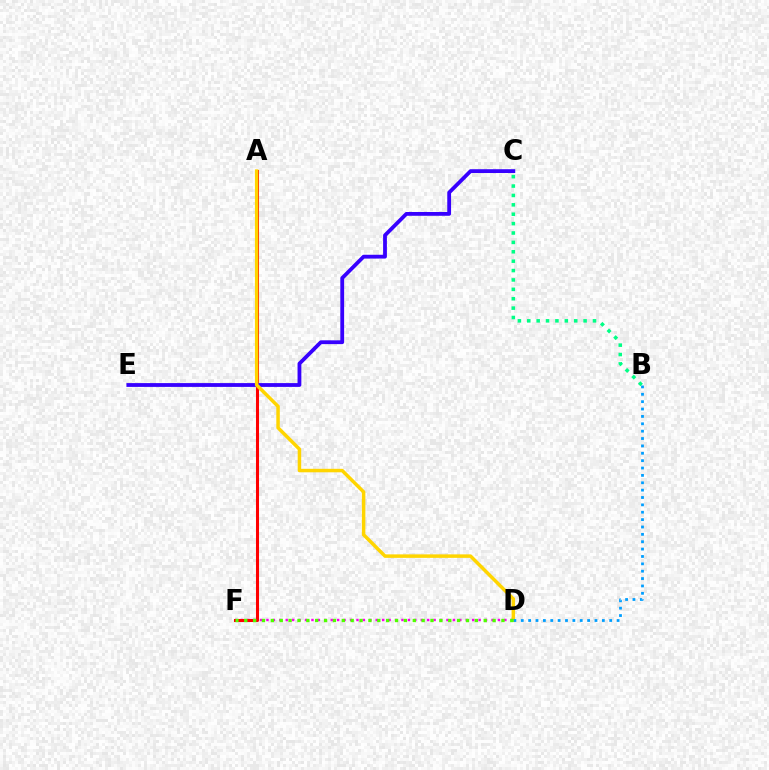{('D', 'F'): [{'color': '#ff00ed', 'line_style': 'dotted', 'thickness': 1.75}, {'color': '#4fff00', 'line_style': 'dotted', 'thickness': 2.41}], ('A', 'F'): [{'color': '#ff0000', 'line_style': 'solid', 'thickness': 2.19}], ('C', 'E'): [{'color': '#3700ff', 'line_style': 'solid', 'thickness': 2.74}], ('A', 'D'): [{'color': '#ffd500', 'line_style': 'solid', 'thickness': 2.51}], ('B', 'C'): [{'color': '#00ff86', 'line_style': 'dotted', 'thickness': 2.55}], ('B', 'D'): [{'color': '#009eff', 'line_style': 'dotted', 'thickness': 2.0}]}